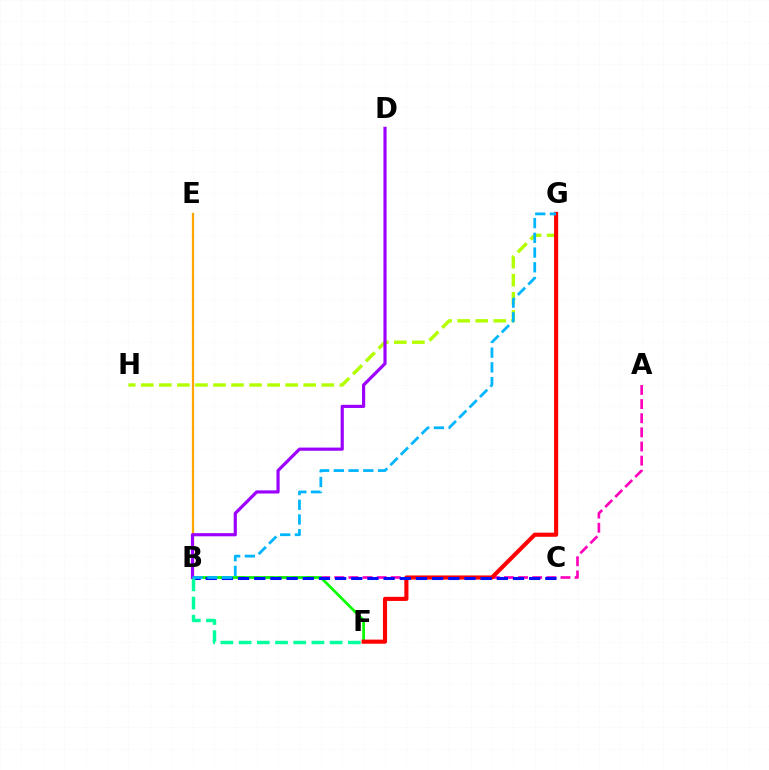{('B', 'E'): [{'color': '#ffa500', 'line_style': 'solid', 'thickness': 1.62}], ('G', 'H'): [{'color': '#b3ff00', 'line_style': 'dashed', 'thickness': 2.45}], ('A', 'B'): [{'color': '#ff00bd', 'line_style': 'dashed', 'thickness': 1.92}], ('B', 'F'): [{'color': '#08ff00', 'line_style': 'solid', 'thickness': 1.97}, {'color': '#00ff9d', 'line_style': 'dashed', 'thickness': 2.47}], ('F', 'G'): [{'color': '#ff0000', 'line_style': 'solid', 'thickness': 2.95}], ('B', 'C'): [{'color': '#0010ff', 'line_style': 'dashed', 'thickness': 2.2}], ('B', 'D'): [{'color': '#9b00ff', 'line_style': 'solid', 'thickness': 2.28}], ('B', 'G'): [{'color': '#00b5ff', 'line_style': 'dashed', 'thickness': 2.0}]}